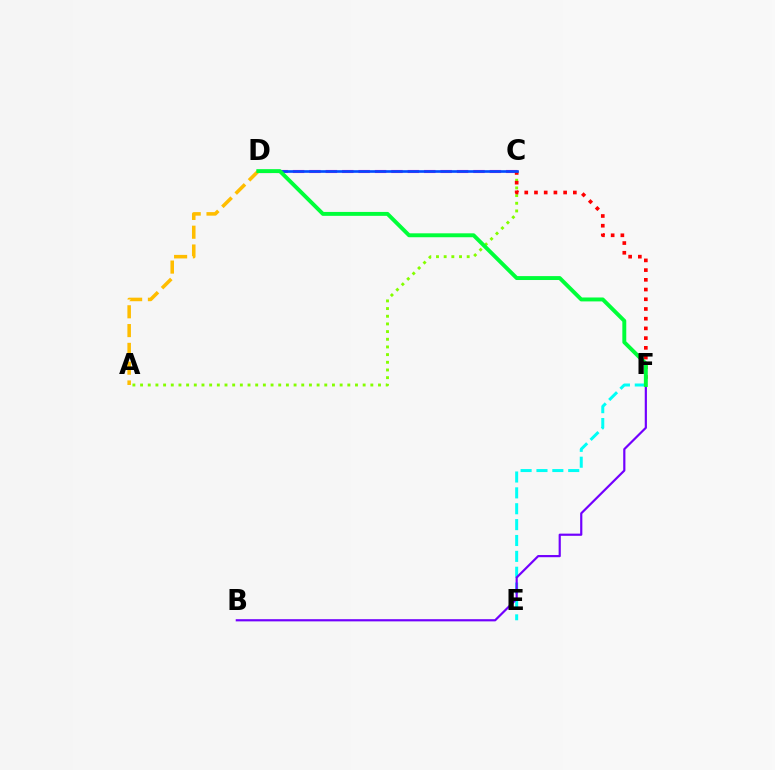{('A', 'C'): [{'color': '#84ff00', 'line_style': 'dotted', 'thickness': 2.09}], ('C', 'D'): [{'color': '#ff00cf', 'line_style': 'dashed', 'thickness': 2.23}, {'color': '#004bff', 'line_style': 'solid', 'thickness': 1.9}], ('E', 'F'): [{'color': '#00fff6', 'line_style': 'dashed', 'thickness': 2.16}], ('C', 'F'): [{'color': '#ff0000', 'line_style': 'dotted', 'thickness': 2.64}], ('A', 'D'): [{'color': '#ffbd00', 'line_style': 'dashed', 'thickness': 2.55}], ('B', 'F'): [{'color': '#7200ff', 'line_style': 'solid', 'thickness': 1.57}], ('D', 'F'): [{'color': '#00ff39', 'line_style': 'solid', 'thickness': 2.82}]}